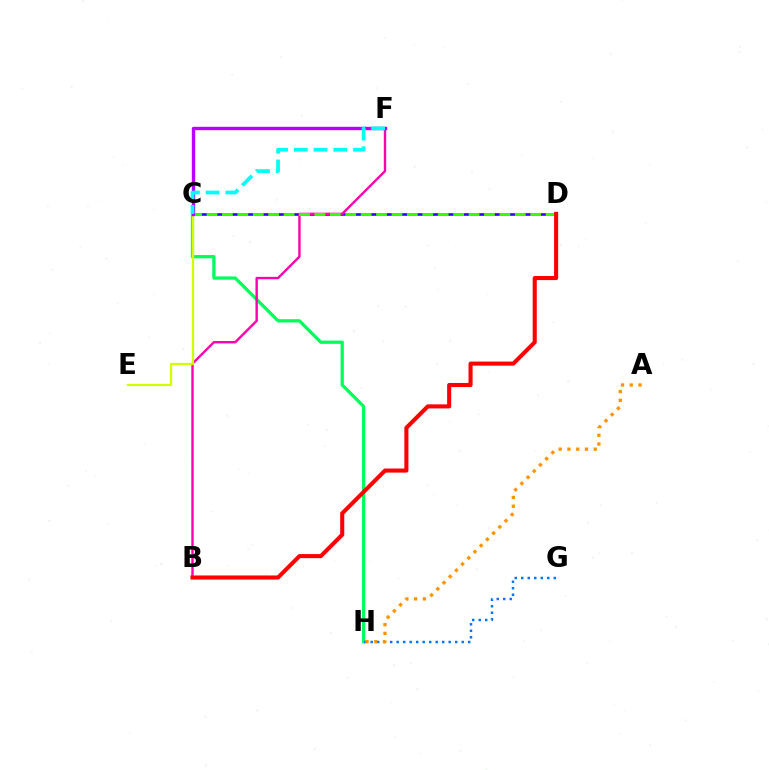{('C', 'H'): [{'color': '#00ff5c', 'line_style': 'solid', 'thickness': 2.34}], ('C', 'D'): [{'color': '#2500ff', 'line_style': 'solid', 'thickness': 1.88}, {'color': '#3dff00', 'line_style': 'dashed', 'thickness': 2.09}], ('B', 'F'): [{'color': '#ff00ac', 'line_style': 'solid', 'thickness': 1.72}], ('G', 'H'): [{'color': '#0074ff', 'line_style': 'dotted', 'thickness': 1.77}], ('C', 'E'): [{'color': '#d1ff00', 'line_style': 'solid', 'thickness': 1.61}], ('C', 'F'): [{'color': '#b900ff', 'line_style': 'solid', 'thickness': 2.44}, {'color': '#00fff6', 'line_style': 'dashed', 'thickness': 2.68}], ('A', 'H'): [{'color': '#ff9400', 'line_style': 'dotted', 'thickness': 2.38}], ('B', 'D'): [{'color': '#ff0000', 'line_style': 'solid', 'thickness': 2.93}]}